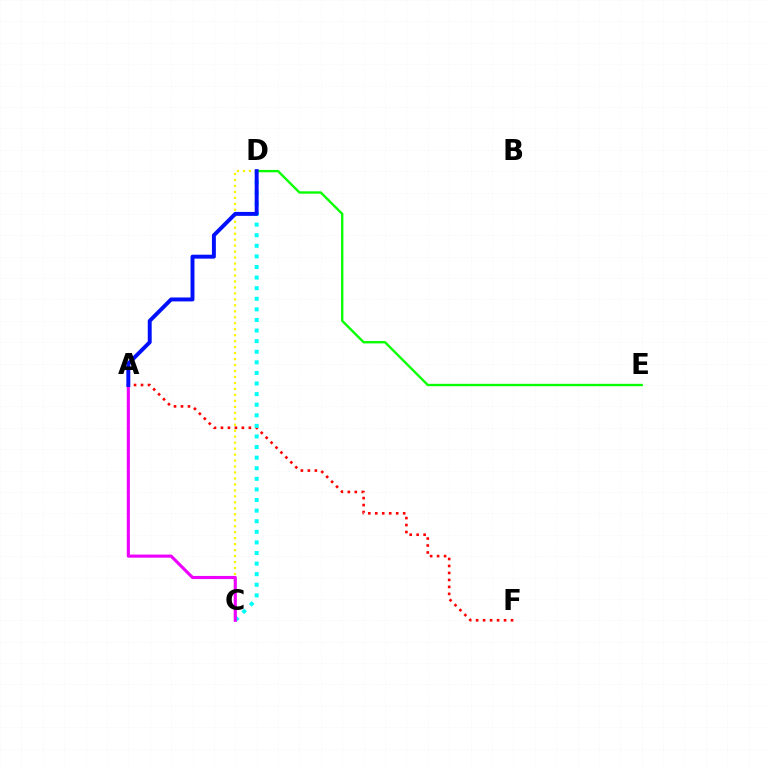{('A', 'F'): [{'color': '#ff0000', 'line_style': 'dotted', 'thickness': 1.9}], ('C', 'D'): [{'color': '#fcf500', 'line_style': 'dotted', 'thickness': 1.62}, {'color': '#00fff6', 'line_style': 'dotted', 'thickness': 2.88}], ('D', 'E'): [{'color': '#08ff00', 'line_style': 'solid', 'thickness': 1.7}], ('A', 'C'): [{'color': '#ee00ff', 'line_style': 'solid', 'thickness': 2.25}], ('A', 'D'): [{'color': '#0010ff', 'line_style': 'solid', 'thickness': 2.83}]}